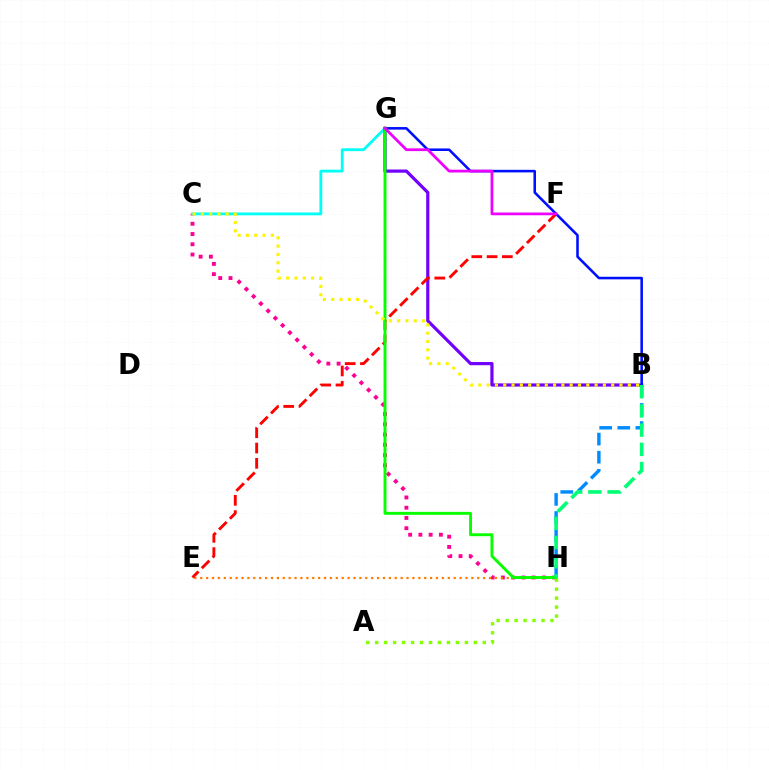{('C', 'H'): [{'color': '#ff0094', 'line_style': 'dotted', 'thickness': 2.79}], ('C', 'G'): [{'color': '#00fff6', 'line_style': 'solid', 'thickness': 2.04}], ('A', 'H'): [{'color': '#84ff00', 'line_style': 'dotted', 'thickness': 2.44}], ('E', 'H'): [{'color': '#ff7c00', 'line_style': 'dotted', 'thickness': 1.6}], ('B', 'G'): [{'color': '#7200ff', 'line_style': 'solid', 'thickness': 2.3}, {'color': '#0010ff', 'line_style': 'solid', 'thickness': 1.85}], ('B', 'H'): [{'color': '#008cff', 'line_style': 'dashed', 'thickness': 2.46}, {'color': '#00ff74', 'line_style': 'dashed', 'thickness': 2.61}], ('E', 'F'): [{'color': '#ff0000', 'line_style': 'dashed', 'thickness': 2.08}], ('G', 'H'): [{'color': '#08ff00', 'line_style': 'solid', 'thickness': 2.1}], ('B', 'C'): [{'color': '#fcf500', 'line_style': 'dotted', 'thickness': 2.26}], ('F', 'G'): [{'color': '#ee00ff', 'line_style': 'solid', 'thickness': 1.98}]}